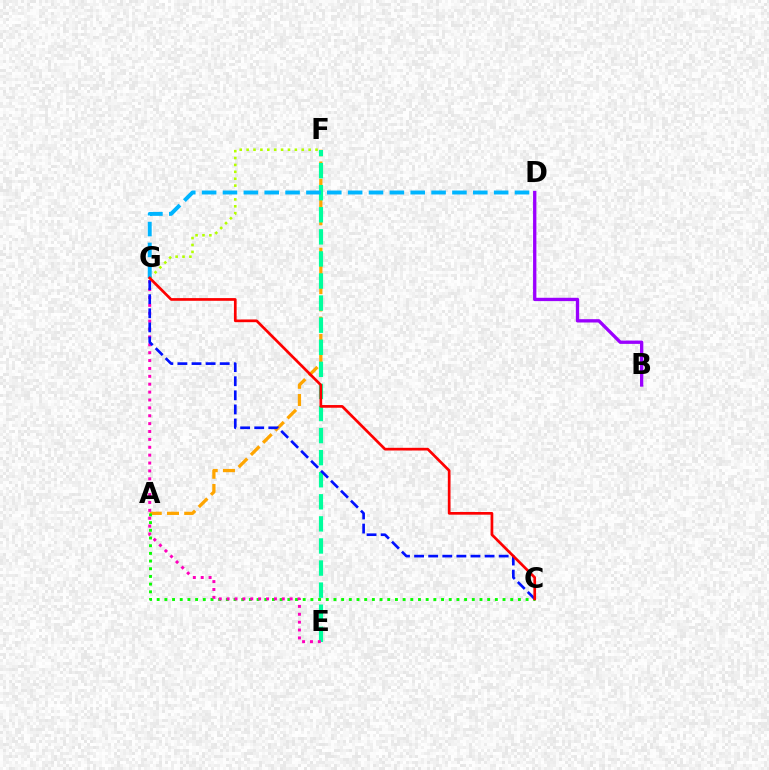{('A', 'F'): [{'color': '#ffa500', 'line_style': 'dashed', 'thickness': 2.34}], ('F', 'G'): [{'color': '#b3ff00', 'line_style': 'dotted', 'thickness': 1.87}], ('B', 'D'): [{'color': '#9b00ff', 'line_style': 'solid', 'thickness': 2.39}], ('E', 'F'): [{'color': '#00ff9d', 'line_style': 'dashed', 'thickness': 3.0}], ('A', 'C'): [{'color': '#08ff00', 'line_style': 'dotted', 'thickness': 2.09}], ('D', 'G'): [{'color': '#00b5ff', 'line_style': 'dashed', 'thickness': 2.83}], ('E', 'G'): [{'color': '#ff00bd', 'line_style': 'dotted', 'thickness': 2.14}], ('C', 'G'): [{'color': '#0010ff', 'line_style': 'dashed', 'thickness': 1.92}, {'color': '#ff0000', 'line_style': 'solid', 'thickness': 1.94}]}